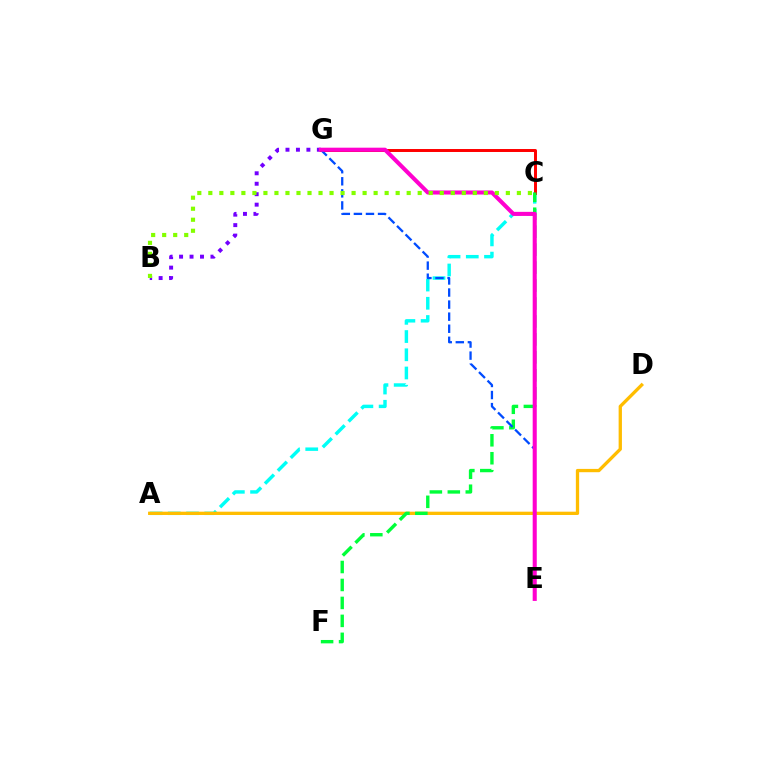{('A', 'C'): [{'color': '#00fff6', 'line_style': 'dashed', 'thickness': 2.48}], ('B', 'G'): [{'color': '#7200ff', 'line_style': 'dotted', 'thickness': 2.84}], ('A', 'D'): [{'color': '#ffbd00', 'line_style': 'solid', 'thickness': 2.38}], ('C', 'G'): [{'color': '#ff0000', 'line_style': 'solid', 'thickness': 2.14}], ('C', 'F'): [{'color': '#00ff39', 'line_style': 'dashed', 'thickness': 2.44}], ('E', 'G'): [{'color': '#004bff', 'line_style': 'dashed', 'thickness': 1.64}, {'color': '#ff00cf', 'line_style': 'solid', 'thickness': 2.93}], ('B', 'C'): [{'color': '#84ff00', 'line_style': 'dotted', 'thickness': 2.99}]}